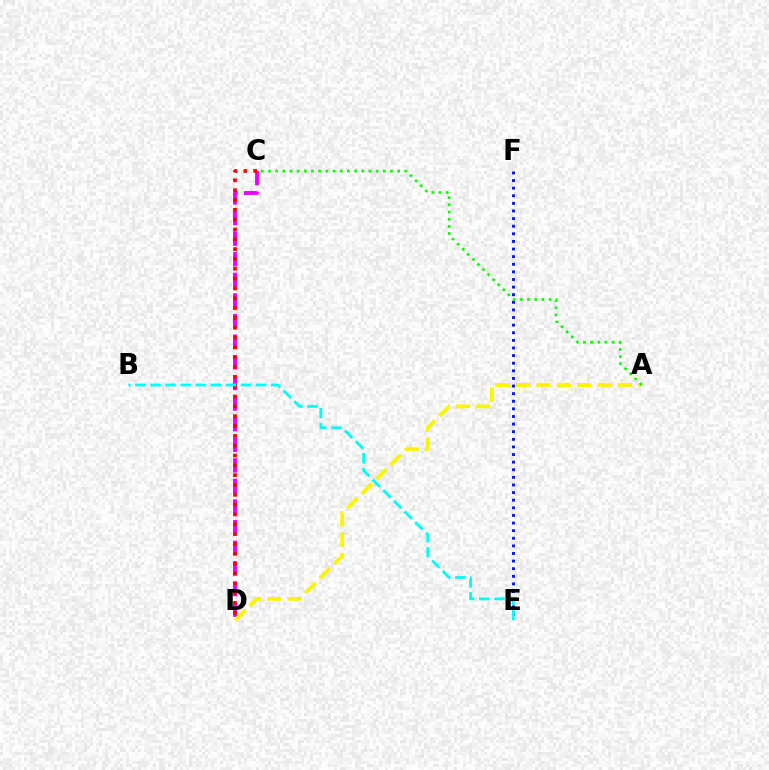{('C', 'D'): [{'color': '#ee00ff', 'line_style': 'dashed', 'thickness': 2.8}, {'color': '#ff0000', 'line_style': 'dotted', 'thickness': 2.67}], ('A', 'D'): [{'color': '#fcf500', 'line_style': 'dashed', 'thickness': 2.77}], ('E', 'F'): [{'color': '#0010ff', 'line_style': 'dotted', 'thickness': 2.07}], ('A', 'C'): [{'color': '#08ff00', 'line_style': 'dotted', 'thickness': 1.95}], ('B', 'E'): [{'color': '#00fff6', 'line_style': 'dashed', 'thickness': 2.05}]}